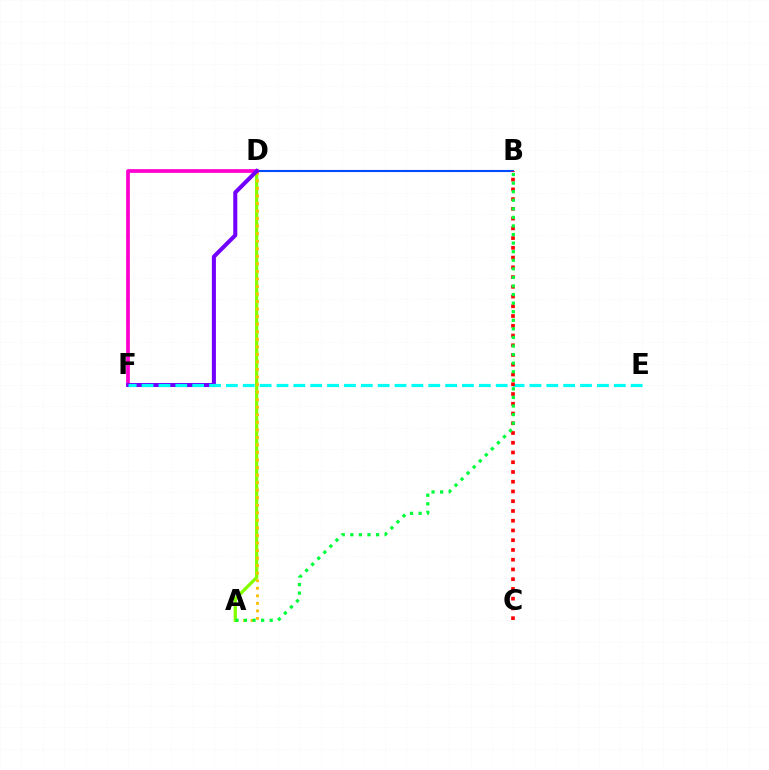{('A', 'D'): [{'color': '#84ff00', 'line_style': 'solid', 'thickness': 2.36}, {'color': '#ffbd00', 'line_style': 'dotted', 'thickness': 2.05}], ('B', 'D'): [{'color': '#004bff', 'line_style': 'solid', 'thickness': 1.53}], ('D', 'F'): [{'color': '#ff00cf', 'line_style': 'solid', 'thickness': 2.69}, {'color': '#7200ff', 'line_style': 'solid', 'thickness': 2.91}], ('E', 'F'): [{'color': '#00fff6', 'line_style': 'dashed', 'thickness': 2.29}], ('B', 'C'): [{'color': '#ff0000', 'line_style': 'dotted', 'thickness': 2.65}], ('A', 'B'): [{'color': '#00ff39', 'line_style': 'dotted', 'thickness': 2.33}]}